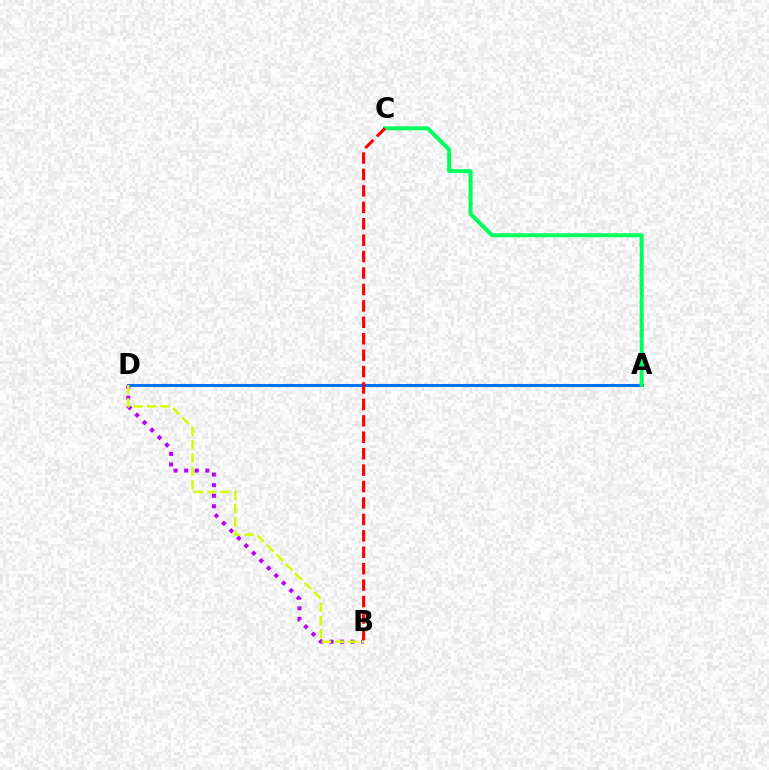{('A', 'D'): [{'color': '#0074ff', 'line_style': 'solid', 'thickness': 2.19}], ('B', 'D'): [{'color': '#b900ff', 'line_style': 'dotted', 'thickness': 2.87}, {'color': '#d1ff00', 'line_style': 'dashed', 'thickness': 1.81}], ('A', 'C'): [{'color': '#00ff5c', 'line_style': 'solid', 'thickness': 2.88}], ('B', 'C'): [{'color': '#ff0000', 'line_style': 'dashed', 'thickness': 2.23}]}